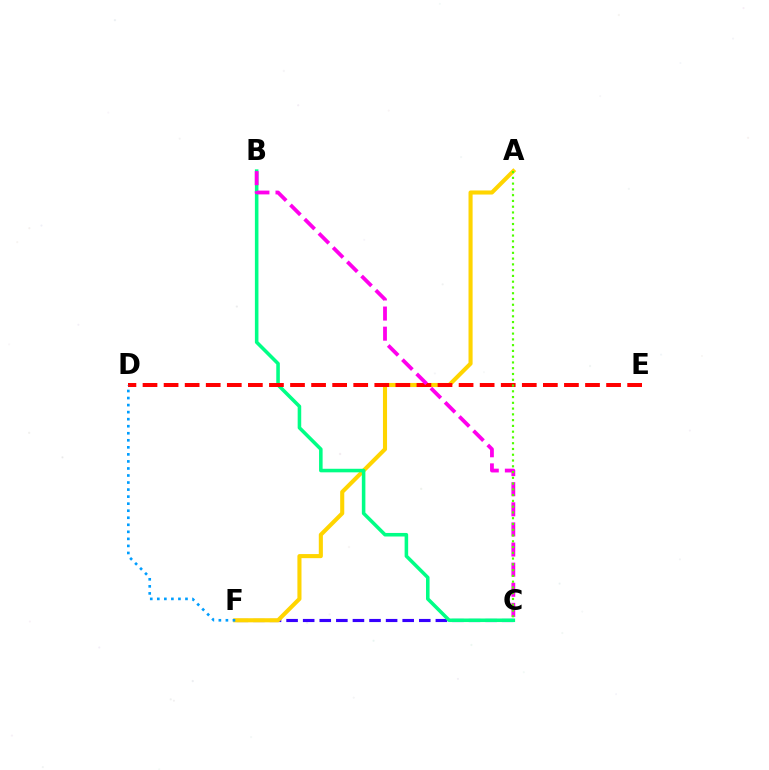{('C', 'F'): [{'color': '#3700ff', 'line_style': 'dashed', 'thickness': 2.25}], ('A', 'F'): [{'color': '#ffd500', 'line_style': 'solid', 'thickness': 2.94}], ('B', 'C'): [{'color': '#00ff86', 'line_style': 'solid', 'thickness': 2.56}, {'color': '#ff00ed', 'line_style': 'dashed', 'thickness': 2.73}], ('D', 'E'): [{'color': '#ff0000', 'line_style': 'dashed', 'thickness': 2.86}], ('A', 'C'): [{'color': '#4fff00', 'line_style': 'dotted', 'thickness': 1.57}], ('D', 'F'): [{'color': '#009eff', 'line_style': 'dotted', 'thickness': 1.91}]}